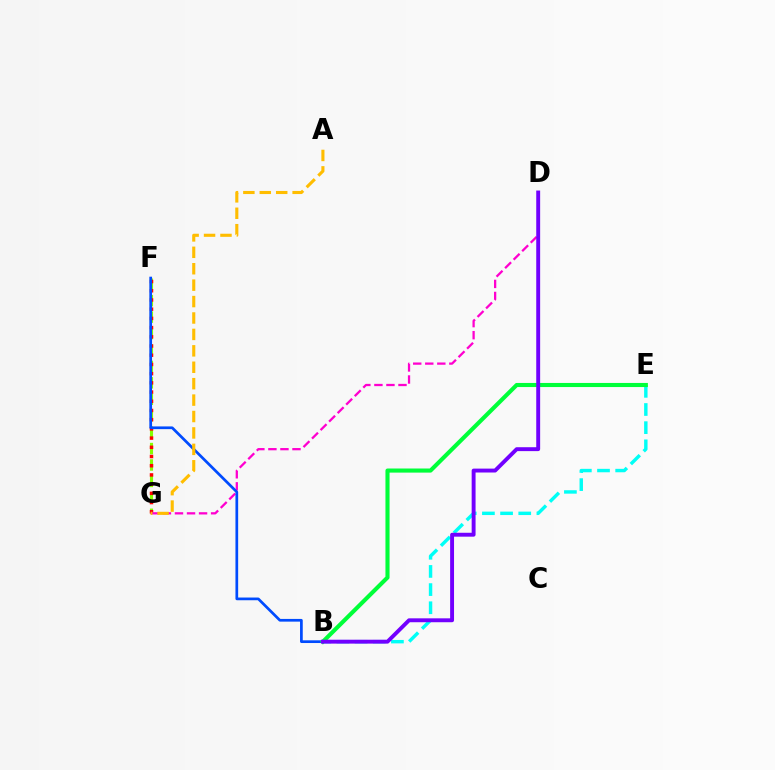{('F', 'G'): [{'color': '#84ff00', 'line_style': 'dashed', 'thickness': 2.23}, {'color': '#ff0000', 'line_style': 'dotted', 'thickness': 2.5}], ('B', 'E'): [{'color': '#00fff6', 'line_style': 'dashed', 'thickness': 2.47}, {'color': '#00ff39', 'line_style': 'solid', 'thickness': 2.96}], ('D', 'G'): [{'color': '#ff00cf', 'line_style': 'dashed', 'thickness': 1.64}], ('B', 'F'): [{'color': '#004bff', 'line_style': 'solid', 'thickness': 1.95}], ('A', 'G'): [{'color': '#ffbd00', 'line_style': 'dashed', 'thickness': 2.23}], ('B', 'D'): [{'color': '#7200ff', 'line_style': 'solid', 'thickness': 2.81}]}